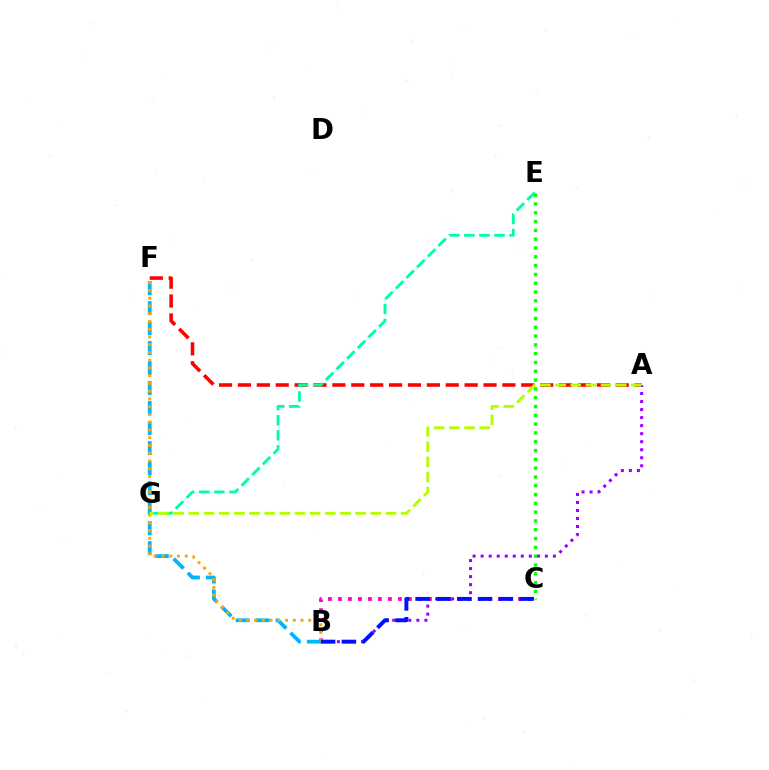{('A', 'F'): [{'color': '#ff0000', 'line_style': 'dashed', 'thickness': 2.57}], ('E', 'G'): [{'color': '#00ff9d', 'line_style': 'dashed', 'thickness': 2.05}], ('A', 'B'): [{'color': '#9b00ff', 'line_style': 'dotted', 'thickness': 2.18}], ('B', 'F'): [{'color': '#00b5ff', 'line_style': 'dashed', 'thickness': 2.72}, {'color': '#ffa500', 'line_style': 'dotted', 'thickness': 2.1}], ('B', 'C'): [{'color': '#ff00bd', 'line_style': 'dotted', 'thickness': 2.72}, {'color': '#0010ff', 'line_style': 'dashed', 'thickness': 2.83}], ('A', 'G'): [{'color': '#b3ff00', 'line_style': 'dashed', 'thickness': 2.06}], ('C', 'E'): [{'color': '#08ff00', 'line_style': 'dotted', 'thickness': 2.39}]}